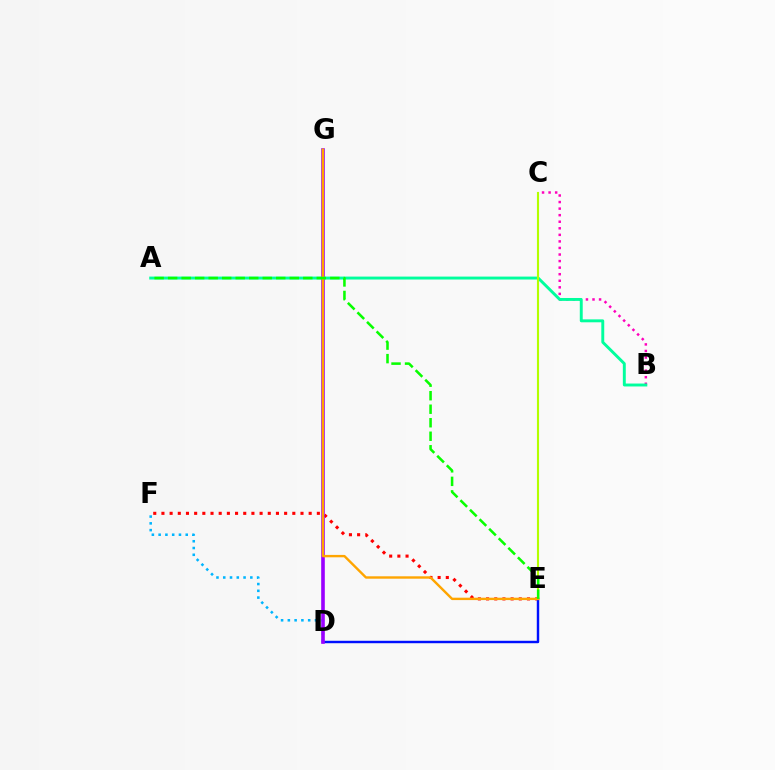{('E', 'F'): [{'color': '#ff0000', 'line_style': 'dotted', 'thickness': 2.22}], ('D', 'E'): [{'color': '#0010ff', 'line_style': 'solid', 'thickness': 1.75}], ('D', 'F'): [{'color': '#00b5ff', 'line_style': 'dotted', 'thickness': 1.84}], ('D', 'G'): [{'color': '#9b00ff', 'line_style': 'solid', 'thickness': 2.6}], ('B', 'C'): [{'color': '#ff00bd', 'line_style': 'dotted', 'thickness': 1.78}], ('A', 'B'): [{'color': '#00ff9d', 'line_style': 'solid', 'thickness': 2.1}], ('C', 'E'): [{'color': '#b3ff00', 'line_style': 'solid', 'thickness': 1.52}], ('E', 'G'): [{'color': '#ffa500', 'line_style': 'solid', 'thickness': 1.73}], ('A', 'E'): [{'color': '#08ff00', 'line_style': 'dashed', 'thickness': 1.84}]}